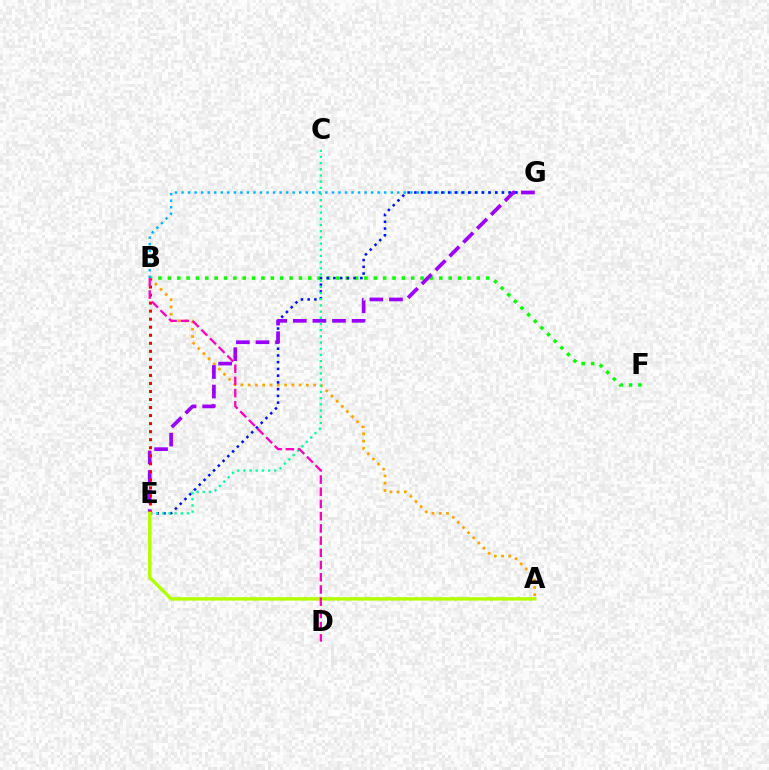{('B', 'F'): [{'color': '#08ff00', 'line_style': 'dotted', 'thickness': 2.54}], ('A', 'B'): [{'color': '#ffa500', 'line_style': 'dotted', 'thickness': 1.98}], ('B', 'G'): [{'color': '#00b5ff', 'line_style': 'dotted', 'thickness': 1.78}], ('E', 'G'): [{'color': '#0010ff', 'line_style': 'dotted', 'thickness': 1.83}, {'color': '#9b00ff', 'line_style': 'dashed', 'thickness': 2.66}], ('B', 'E'): [{'color': '#ff0000', 'line_style': 'dotted', 'thickness': 2.18}], ('C', 'E'): [{'color': '#00ff9d', 'line_style': 'dotted', 'thickness': 1.68}], ('A', 'E'): [{'color': '#b3ff00', 'line_style': 'solid', 'thickness': 2.49}], ('B', 'D'): [{'color': '#ff00bd', 'line_style': 'dashed', 'thickness': 1.66}]}